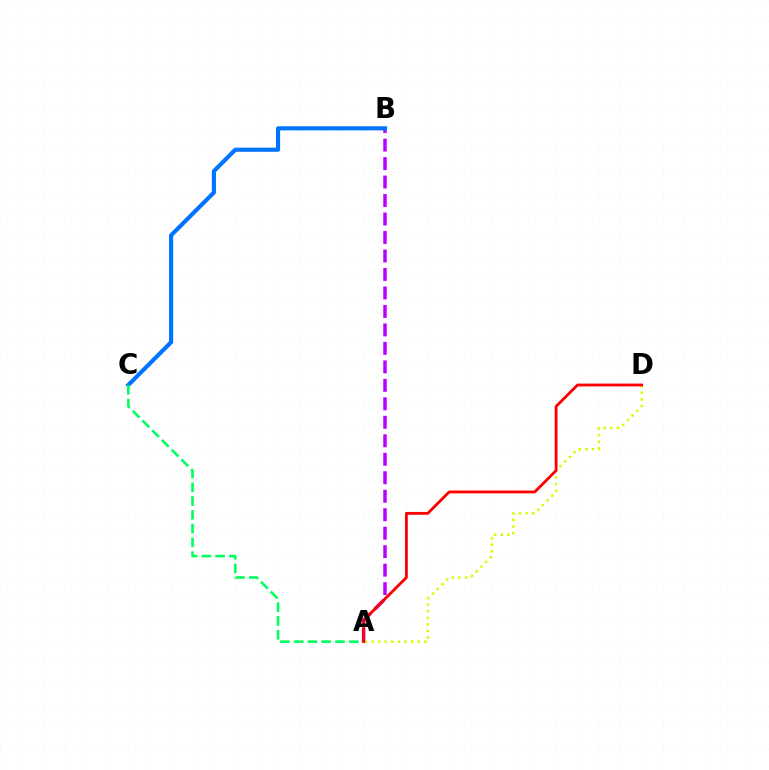{('A', 'D'): [{'color': '#d1ff00', 'line_style': 'dotted', 'thickness': 1.79}, {'color': '#ff0000', 'line_style': 'solid', 'thickness': 2.04}], ('A', 'B'): [{'color': '#b900ff', 'line_style': 'dashed', 'thickness': 2.51}], ('B', 'C'): [{'color': '#0074ff', 'line_style': 'solid', 'thickness': 2.97}], ('A', 'C'): [{'color': '#00ff5c', 'line_style': 'dashed', 'thickness': 1.87}]}